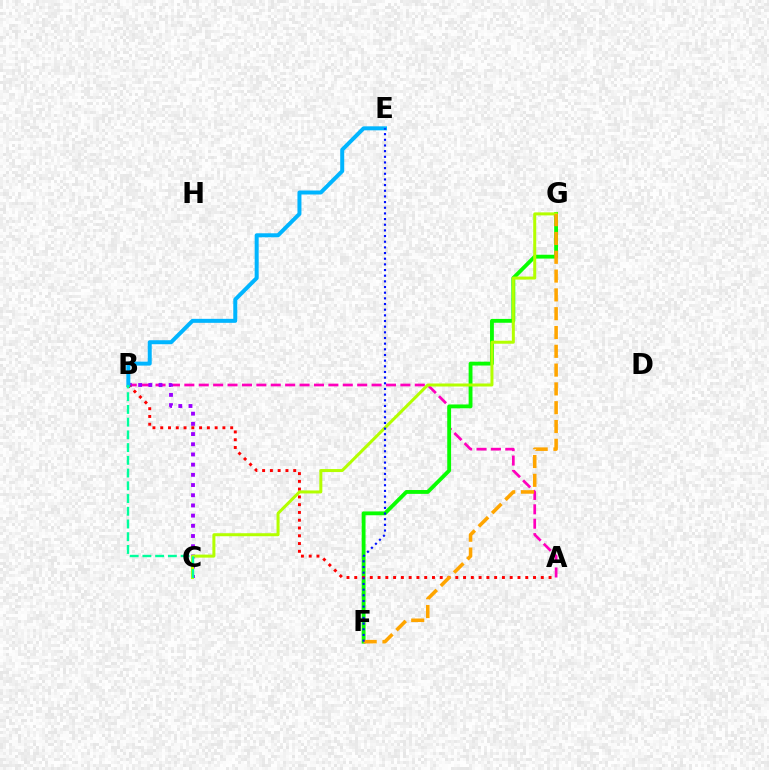{('A', 'B'): [{'color': '#ff00bd', 'line_style': 'dashed', 'thickness': 1.96}, {'color': '#ff0000', 'line_style': 'dotted', 'thickness': 2.11}], ('B', 'C'): [{'color': '#9b00ff', 'line_style': 'dotted', 'thickness': 2.77}, {'color': '#00ff9d', 'line_style': 'dashed', 'thickness': 1.73}], ('F', 'G'): [{'color': '#08ff00', 'line_style': 'solid', 'thickness': 2.77}, {'color': '#ffa500', 'line_style': 'dashed', 'thickness': 2.55}], ('C', 'G'): [{'color': '#b3ff00', 'line_style': 'solid', 'thickness': 2.17}], ('B', 'E'): [{'color': '#00b5ff', 'line_style': 'solid', 'thickness': 2.87}], ('E', 'F'): [{'color': '#0010ff', 'line_style': 'dotted', 'thickness': 1.54}]}